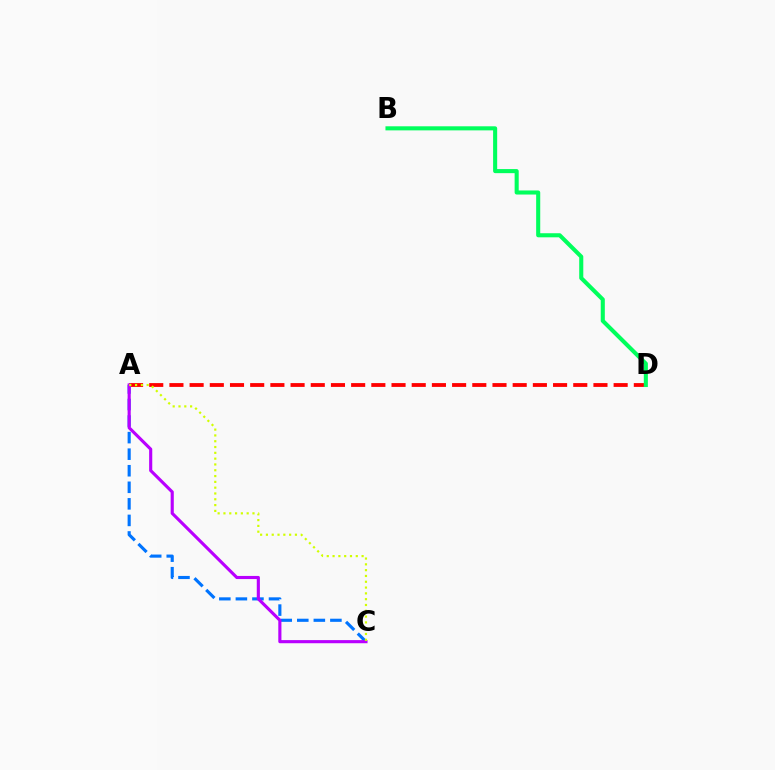{('A', 'D'): [{'color': '#ff0000', 'line_style': 'dashed', 'thickness': 2.74}], ('A', 'C'): [{'color': '#0074ff', 'line_style': 'dashed', 'thickness': 2.25}, {'color': '#b900ff', 'line_style': 'solid', 'thickness': 2.25}, {'color': '#d1ff00', 'line_style': 'dotted', 'thickness': 1.58}], ('B', 'D'): [{'color': '#00ff5c', 'line_style': 'solid', 'thickness': 2.93}]}